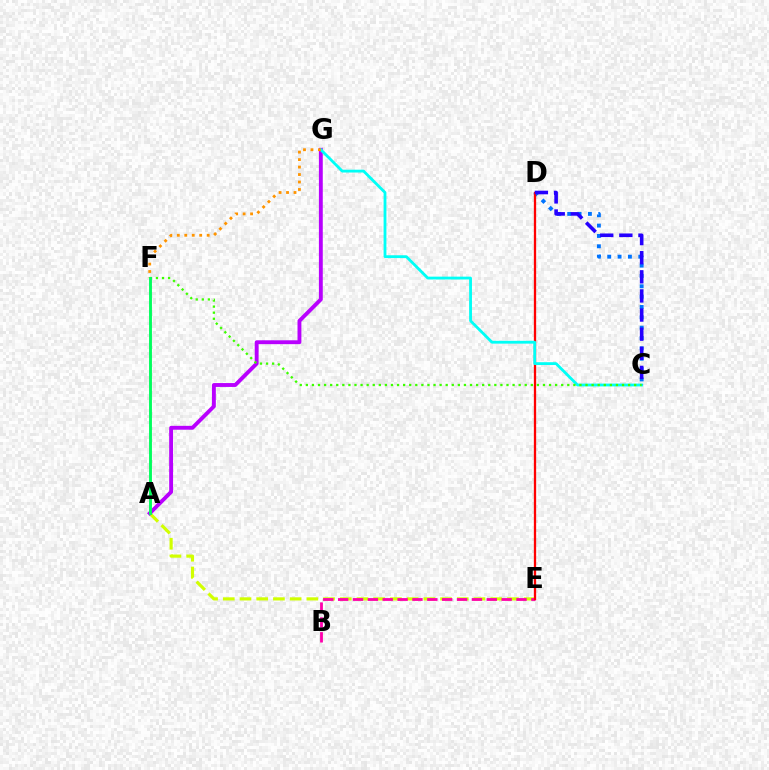{('A', 'E'): [{'color': '#d1ff00', 'line_style': 'dashed', 'thickness': 2.27}], ('C', 'D'): [{'color': '#0074ff', 'line_style': 'dotted', 'thickness': 2.81}, {'color': '#2500ff', 'line_style': 'dashed', 'thickness': 2.6}], ('B', 'E'): [{'color': '#ff00ac', 'line_style': 'dashed', 'thickness': 2.02}], ('D', 'E'): [{'color': '#ff0000', 'line_style': 'solid', 'thickness': 1.65}], ('A', 'G'): [{'color': '#b900ff', 'line_style': 'solid', 'thickness': 2.79}], ('C', 'G'): [{'color': '#00fff6', 'line_style': 'solid', 'thickness': 2.03}], ('C', 'F'): [{'color': '#3dff00', 'line_style': 'dotted', 'thickness': 1.65}], ('F', 'G'): [{'color': '#ff9400', 'line_style': 'dotted', 'thickness': 2.03}], ('A', 'F'): [{'color': '#00ff5c', 'line_style': 'solid', 'thickness': 2.07}]}